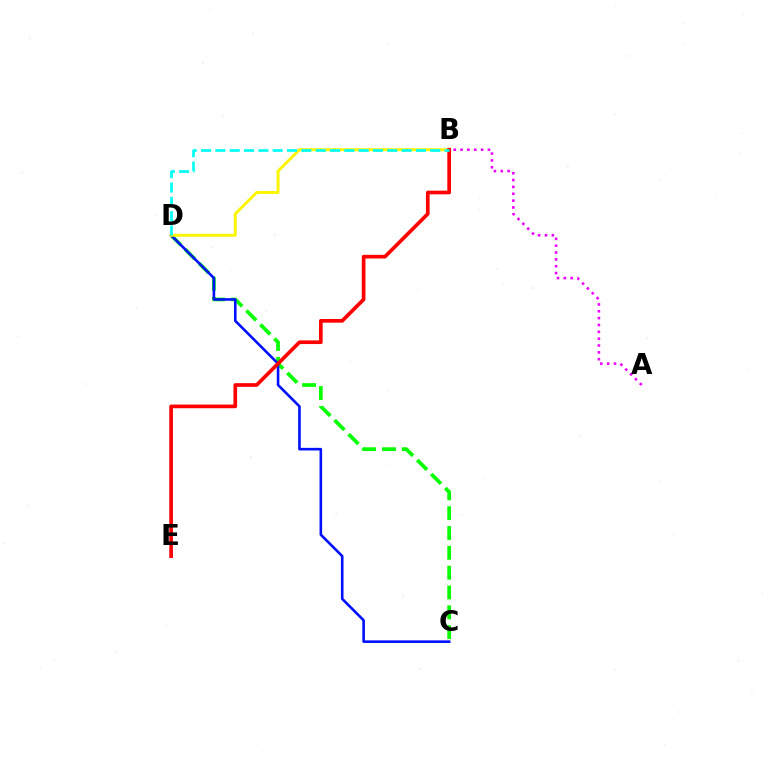{('C', 'D'): [{'color': '#08ff00', 'line_style': 'dashed', 'thickness': 2.69}, {'color': '#0010ff', 'line_style': 'solid', 'thickness': 1.87}], ('A', 'B'): [{'color': '#ee00ff', 'line_style': 'dotted', 'thickness': 1.86}], ('B', 'D'): [{'color': '#fcf500', 'line_style': 'solid', 'thickness': 2.12}, {'color': '#00fff6', 'line_style': 'dashed', 'thickness': 1.95}], ('B', 'E'): [{'color': '#ff0000', 'line_style': 'solid', 'thickness': 2.64}]}